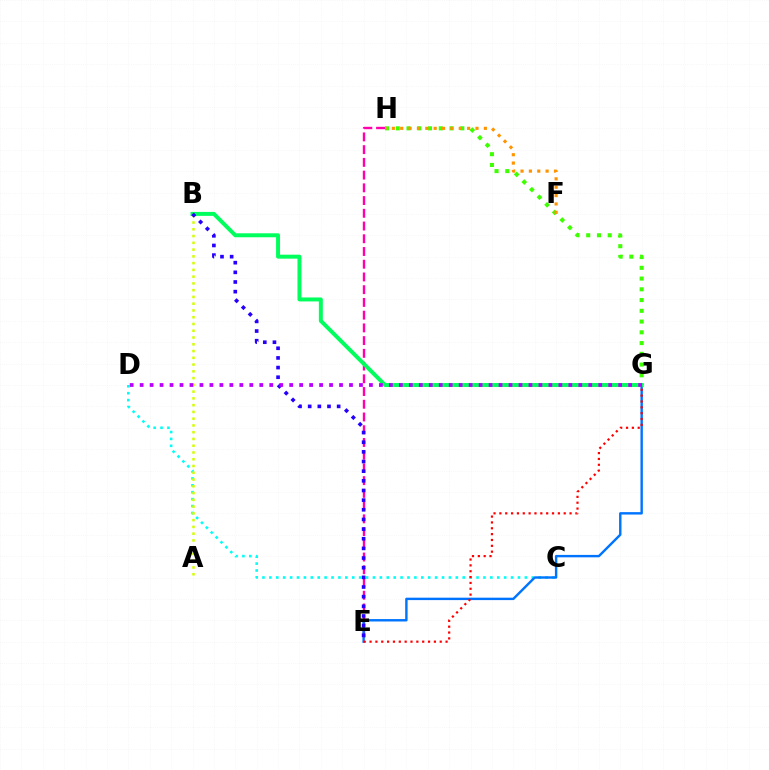{('C', 'D'): [{'color': '#00fff6', 'line_style': 'dotted', 'thickness': 1.88}], ('A', 'B'): [{'color': '#d1ff00', 'line_style': 'dotted', 'thickness': 1.84}], ('E', 'H'): [{'color': '#ff00ac', 'line_style': 'dashed', 'thickness': 1.73}], ('E', 'G'): [{'color': '#0074ff', 'line_style': 'solid', 'thickness': 1.74}, {'color': '#ff0000', 'line_style': 'dotted', 'thickness': 1.59}], ('G', 'H'): [{'color': '#3dff00', 'line_style': 'dotted', 'thickness': 2.92}], ('B', 'G'): [{'color': '#00ff5c', 'line_style': 'solid', 'thickness': 2.85}], ('B', 'E'): [{'color': '#2500ff', 'line_style': 'dotted', 'thickness': 2.62}], ('F', 'H'): [{'color': '#ff9400', 'line_style': 'dotted', 'thickness': 2.27}], ('D', 'G'): [{'color': '#b900ff', 'line_style': 'dotted', 'thickness': 2.71}]}